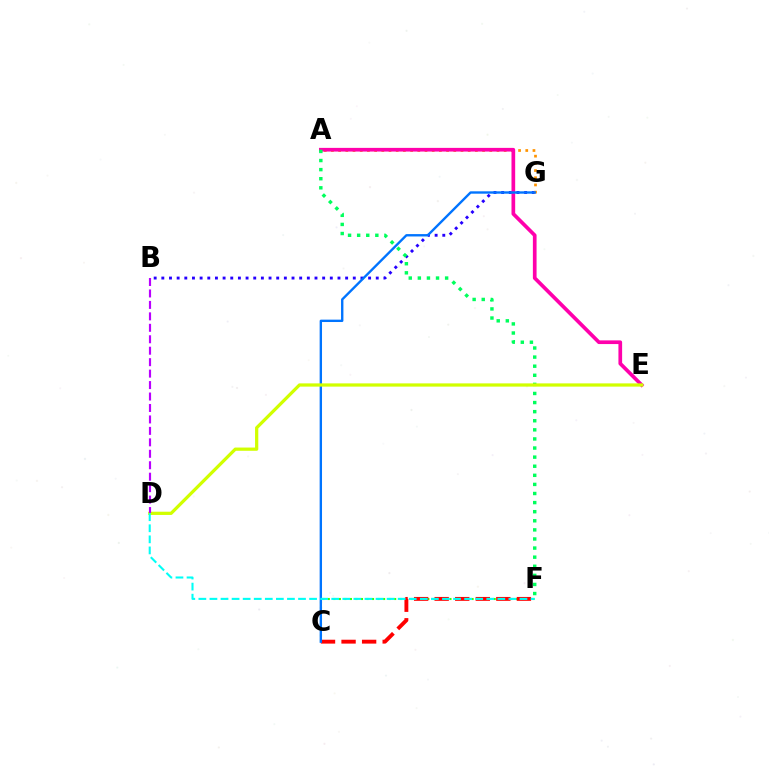{('B', 'G'): [{'color': '#2500ff', 'line_style': 'dotted', 'thickness': 2.08}], ('A', 'G'): [{'color': '#ff9400', 'line_style': 'dotted', 'thickness': 1.96}], ('C', 'F'): [{'color': '#3dff00', 'line_style': 'dotted', 'thickness': 1.5}, {'color': '#ff0000', 'line_style': 'dashed', 'thickness': 2.79}], ('A', 'E'): [{'color': '#ff00ac', 'line_style': 'solid', 'thickness': 2.65}], ('A', 'F'): [{'color': '#00ff5c', 'line_style': 'dotted', 'thickness': 2.47}], ('C', 'G'): [{'color': '#0074ff', 'line_style': 'solid', 'thickness': 1.71}], ('D', 'E'): [{'color': '#d1ff00', 'line_style': 'solid', 'thickness': 2.34}], ('B', 'D'): [{'color': '#b900ff', 'line_style': 'dashed', 'thickness': 1.56}], ('D', 'F'): [{'color': '#00fff6', 'line_style': 'dashed', 'thickness': 1.5}]}